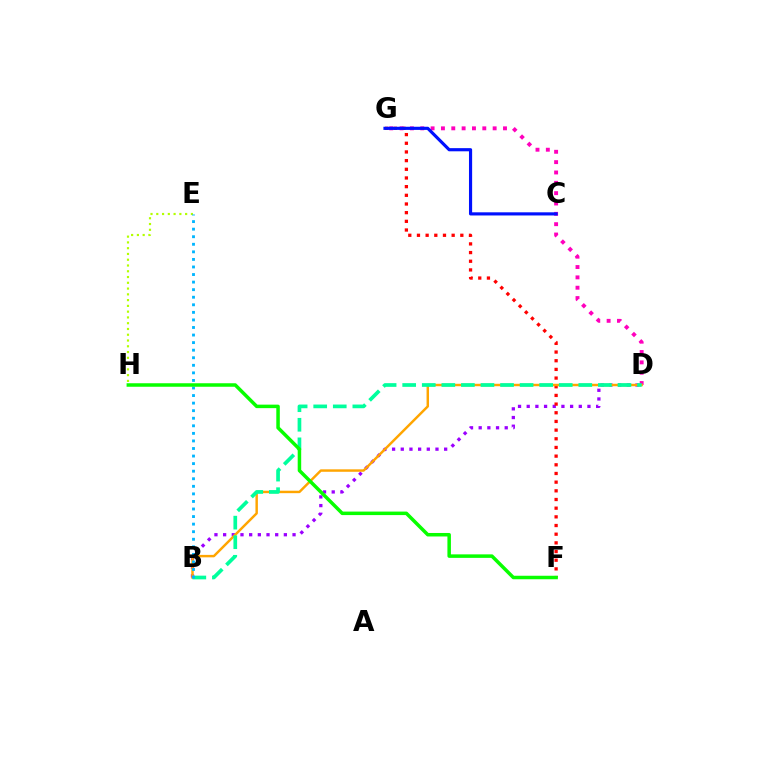{('B', 'D'): [{'color': '#9b00ff', 'line_style': 'dotted', 'thickness': 2.36}, {'color': '#ffa500', 'line_style': 'solid', 'thickness': 1.76}, {'color': '#00ff9d', 'line_style': 'dashed', 'thickness': 2.66}], ('F', 'G'): [{'color': '#ff0000', 'line_style': 'dotted', 'thickness': 2.36}], ('D', 'G'): [{'color': '#ff00bd', 'line_style': 'dotted', 'thickness': 2.81}], ('C', 'G'): [{'color': '#0010ff', 'line_style': 'solid', 'thickness': 2.27}], ('E', 'H'): [{'color': '#b3ff00', 'line_style': 'dotted', 'thickness': 1.57}], ('B', 'E'): [{'color': '#00b5ff', 'line_style': 'dotted', 'thickness': 2.05}], ('F', 'H'): [{'color': '#08ff00', 'line_style': 'solid', 'thickness': 2.52}]}